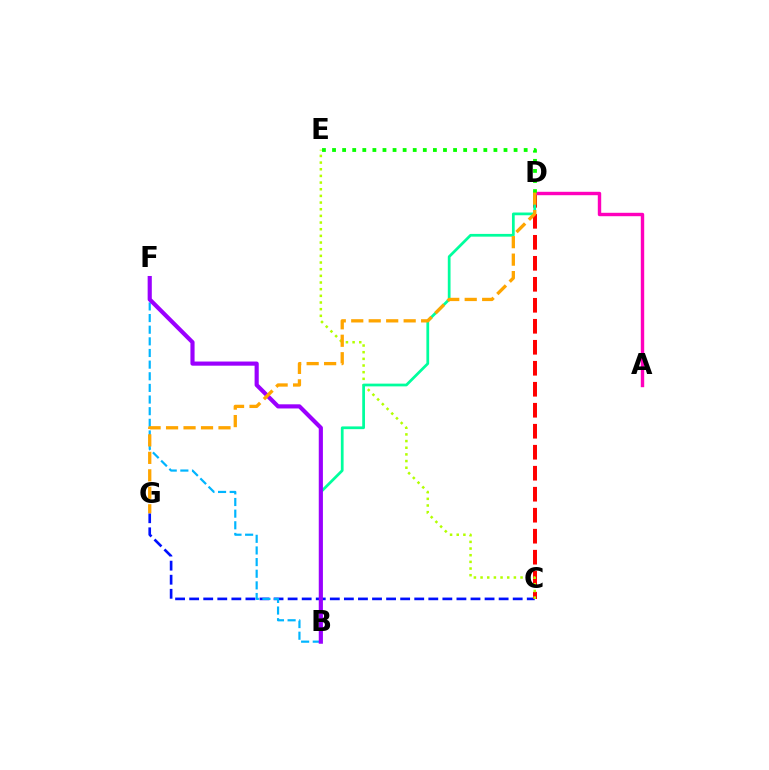{('C', 'G'): [{'color': '#0010ff', 'line_style': 'dashed', 'thickness': 1.91}], ('C', 'D'): [{'color': '#ff0000', 'line_style': 'dashed', 'thickness': 2.85}], ('A', 'D'): [{'color': '#ff00bd', 'line_style': 'solid', 'thickness': 2.45}], ('B', 'F'): [{'color': '#00b5ff', 'line_style': 'dashed', 'thickness': 1.58}, {'color': '#9b00ff', 'line_style': 'solid', 'thickness': 2.99}], ('C', 'E'): [{'color': '#b3ff00', 'line_style': 'dotted', 'thickness': 1.81}], ('B', 'D'): [{'color': '#00ff9d', 'line_style': 'solid', 'thickness': 1.97}], ('D', 'E'): [{'color': '#08ff00', 'line_style': 'dotted', 'thickness': 2.74}], ('D', 'G'): [{'color': '#ffa500', 'line_style': 'dashed', 'thickness': 2.37}]}